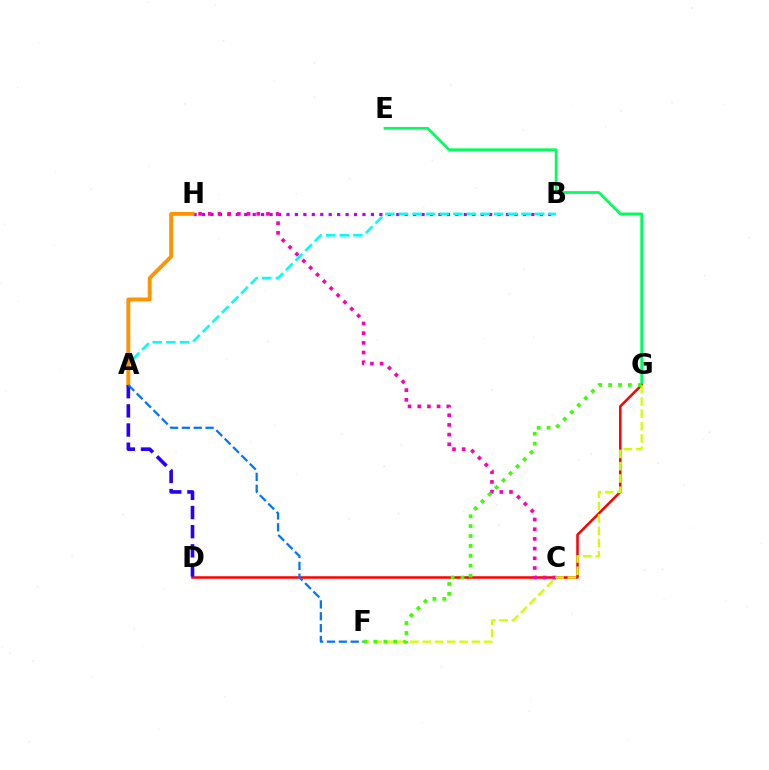{('B', 'H'): [{'color': '#b900ff', 'line_style': 'dotted', 'thickness': 2.29}], ('E', 'G'): [{'color': '#00ff5c', 'line_style': 'solid', 'thickness': 1.96}], ('D', 'G'): [{'color': '#ff0000', 'line_style': 'solid', 'thickness': 1.81}], ('C', 'H'): [{'color': '#ff00ac', 'line_style': 'dotted', 'thickness': 2.63}], ('A', 'B'): [{'color': '#00fff6', 'line_style': 'dashed', 'thickness': 1.85}], ('F', 'G'): [{'color': '#d1ff00', 'line_style': 'dashed', 'thickness': 1.67}, {'color': '#3dff00', 'line_style': 'dotted', 'thickness': 2.69}], ('A', 'H'): [{'color': '#ff9400', 'line_style': 'solid', 'thickness': 2.8}], ('A', 'D'): [{'color': '#2500ff', 'line_style': 'dashed', 'thickness': 2.6}], ('A', 'F'): [{'color': '#0074ff', 'line_style': 'dashed', 'thickness': 1.61}]}